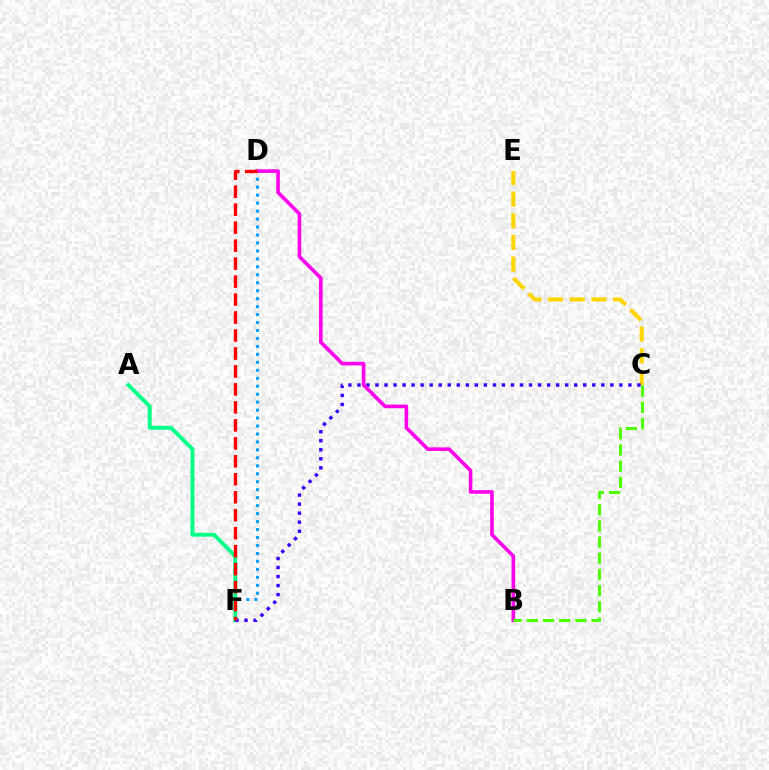{('D', 'F'): [{'color': '#009eff', 'line_style': 'dotted', 'thickness': 2.16}, {'color': '#ff0000', 'line_style': 'dashed', 'thickness': 2.44}], ('C', 'E'): [{'color': '#ffd500', 'line_style': 'dashed', 'thickness': 2.94}], ('A', 'F'): [{'color': '#00ff86', 'line_style': 'solid', 'thickness': 2.8}], ('C', 'F'): [{'color': '#3700ff', 'line_style': 'dotted', 'thickness': 2.45}], ('B', 'D'): [{'color': '#ff00ed', 'line_style': 'solid', 'thickness': 2.6}], ('B', 'C'): [{'color': '#4fff00', 'line_style': 'dashed', 'thickness': 2.2}]}